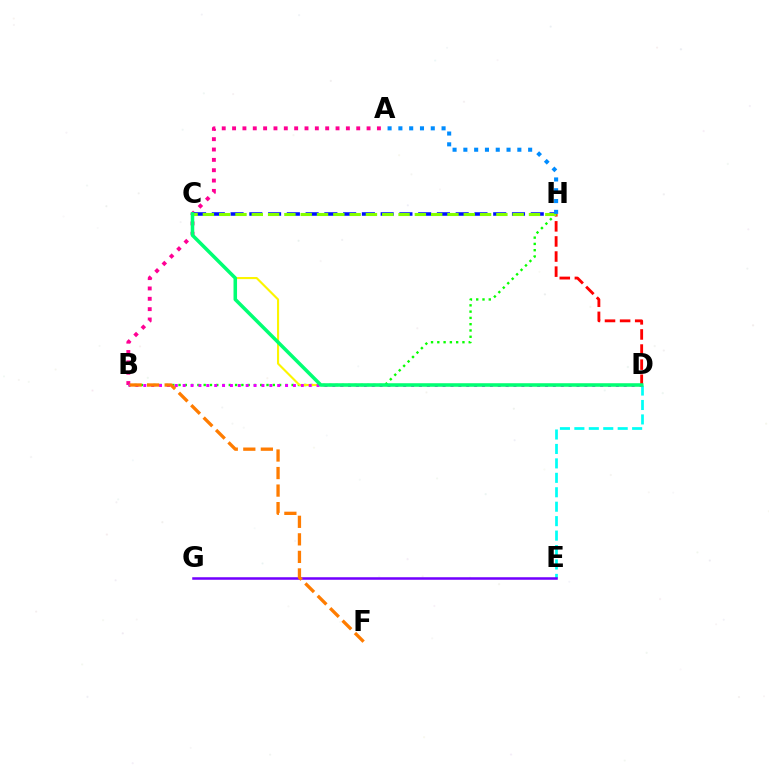{('B', 'H'): [{'color': '#08ff00', 'line_style': 'dotted', 'thickness': 1.71}], ('D', 'E'): [{'color': '#00fff6', 'line_style': 'dashed', 'thickness': 1.96}], ('C', 'D'): [{'color': '#fcf500', 'line_style': 'solid', 'thickness': 1.53}, {'color': '#00ff74', 'line_style': 'solid', 'thickness': 2.55}], ('A', 'B'): [{'color': '#ff0094', 'line_style': 'dotted', 'thickness': 2.81}], ('C', 'H'): [{'color': '#0010ff', 'line_style': 'dashed', 'thickness': 2.55}, {'color': '#84ff00', 'line_style': 'dashed', 'thickness': 2.22}], ('B', 'D'): [{'color': '#ee00ff', 'line_style': 'dotted', 'thickness': 2.14}], ('D', 'H'): [{'color': '#ff0000', 'line_style': 'dashed', 'thickness': 2.05}], ('E', 'G'): [{'color': '#7200ff', 'line_style': 'solid', 'thickness': 1.82}], ('B', 'F'): [{'color': '#ff7c00', 'line_style': 'dashed', 'thickness': 2.38}], ('A', 'H'): [{'color': '#008cff', 'line_style': 'dotted', 'thickness': 2.93}]}